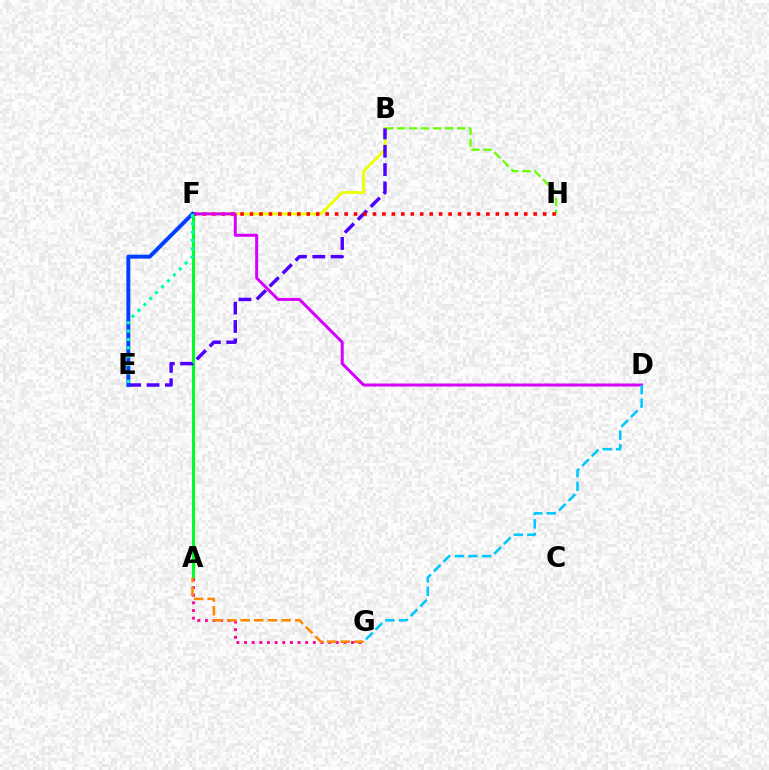{('B', 'H'): [{'color': '#66ff00', 'line_style': 'dashed', 'thickness': 1.63}], ('A', 'F'): [{'color': '#00ff27', 'line_style': 'solid', 'thickness': 2.22}], ('B', 'F'): [{'color': '#eeff00', 'line_style': 'solid', 'thickness': 2.03}], ('A', 'G'): [{'color': '#ff00a0', 'line_style': 'dotted', 'thickness': 2.08}, {'color': '#ff8800', 'line_style': 'dashed', 'thickness': 1.85}], ('B', 'E'): [{'color': '#4f00ff', 'line_style': 'dashed', 'thickness': 2.49}], ('F', 'H'): [{'color': '#ff0000', 'line_style': 'dotted', 'thickness': 2.57}], ('D', 'F'): [{'color': '#d600ff', 'line_style': 'solid', 'thickness': 2.15}], ('E', 'F'): [{'color': '#003fff', 'line_style': 'solid', 'thickness': 2.83}, {'color': '#00ffaf', 'line_style': 'dotted', 'thickness': 2.27}], ('D', 'G'): [{'color': '#00c7ff', 'line_style': 'dashed', 'thickness': 1.84}]}